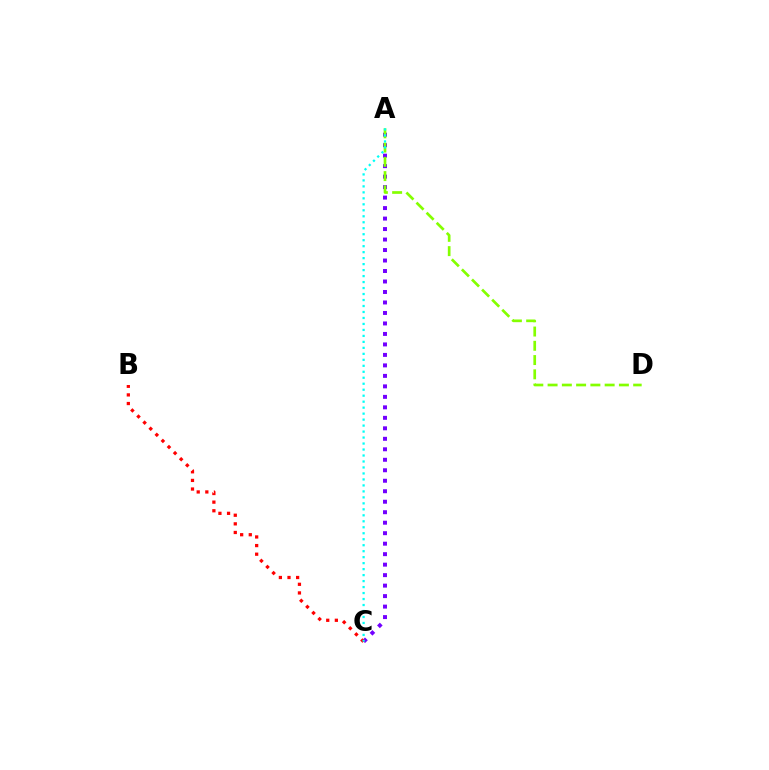{('A', 'C'): [{'color': '#7200ff', 'line_style': 'dotted', 'thickness': 2.85}, {'color': '#00fff6', 'line_style': 'dotted', 'thickness': 1.62}], ('A', 'D'): [{'color': '#84ff00', 'line_style': 'dashed', 'thickness': 1.94}], ('B', 'C'): [{'color': '#ff0000', 'line_style': 'dotted', 'thickness': 2.34}]}